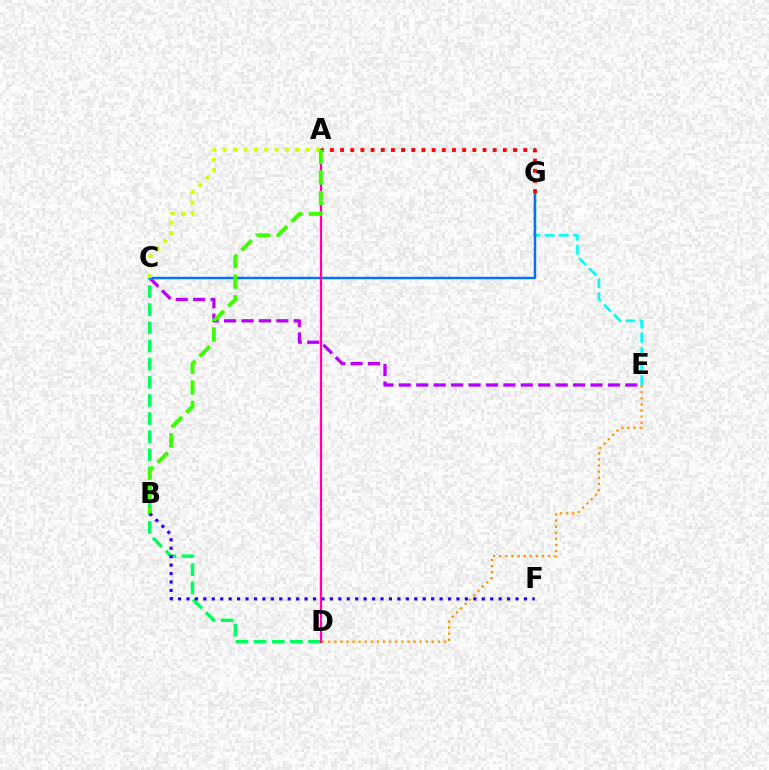{('C', 'E'): [{'color': '#b900ff', 'line_style': 'dashed', 'thickness': 2.37}], ('E', 'G'): [{'color': '#00fff6', 'line_style': 'dashed', 'thickness': 1.92}], ('D', 'E'): [{'color': '#ff9400', 'line_style': 'dotted', 'thickness': 1.66}], ('C', 'D'): [{'color': '#00ff5c', 'line_style': 'dashed', 'thickness': 2.46}], ('C', 'G'): [{'color': '#0074ff', 'line_style': 'solid', 'thickness': 1.78}], ('B', 'F'): [{'color': '#2500ff', 'line_style': 'dotted', 'thickness': 2.29}], ('A', 'D'): [{'color': '#ff00ac', 'line_style': 'solid', 'thickness': 1.59}], ('A', 'C'): [{'color': '#d1ff00', 'line_style': 'dotted', 'thickness': 2.82}], ('A', 'G'): [{'color': '#ff0000', 'line_style': 'dotted', 'thickness': 2.76}], ('A', 'B'): [{'color': '#3dff00', 'line_style': 'dashed', 'thickness': 2.8}]}